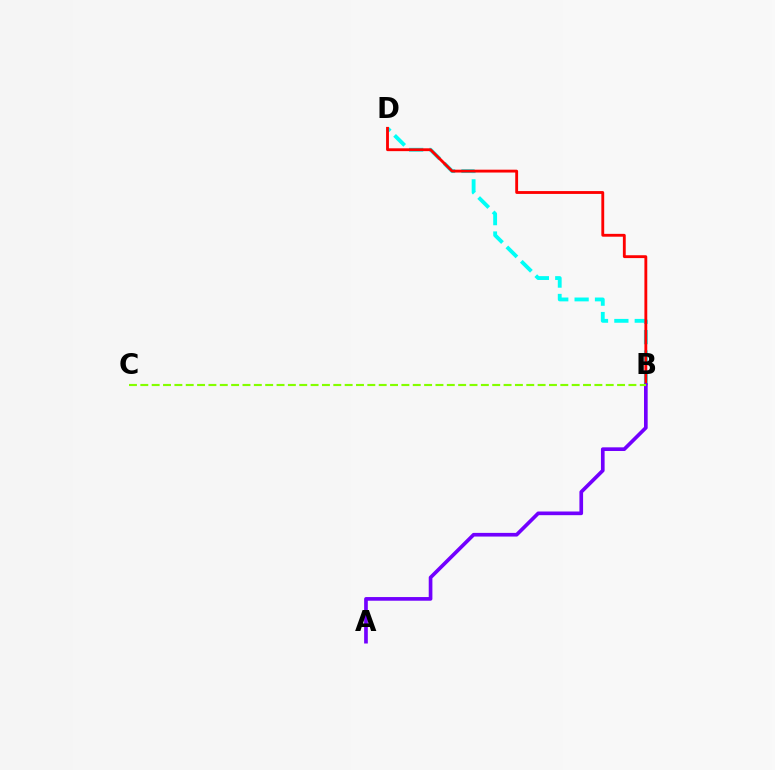{('B', 'D'): [{'color': '#00fff6', 'line_style': 'dashed', 'thickness': 2.77}, {'color': '#ff0000', 'line_style': 'solid', 'thickness': 2.05}], ('A', 'B'): [{'color': '#7200ff', 'line_style': 'solid', 'thickness': 2.64}], ('B', 'C'): [{'color': '#84ff00', 'line_style': 'dashed', 'thickness': 1.54}]}